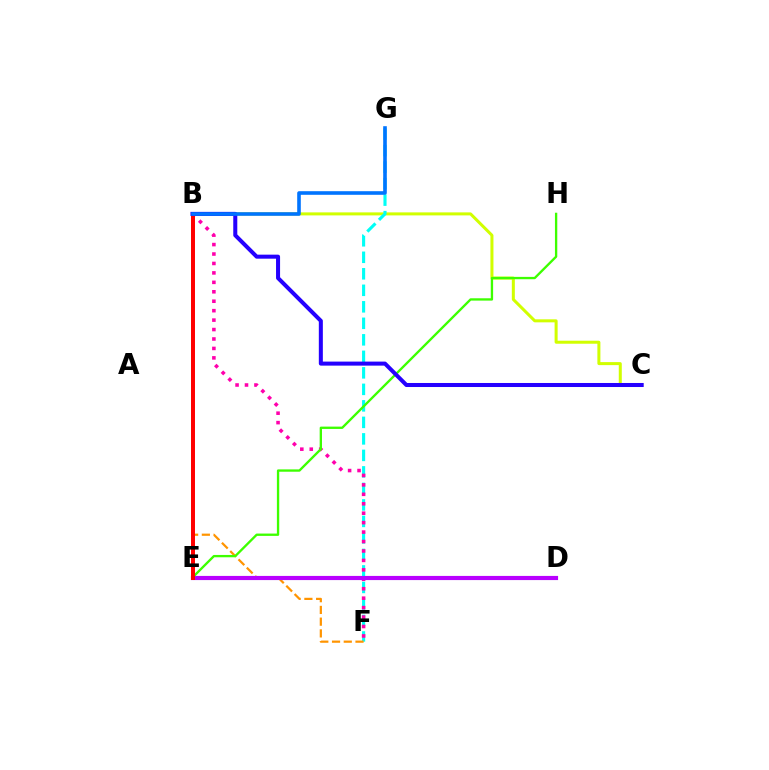{('B', 'C'): [{'color': '#d1ff00', 'line_style': 'solid', 'thickness': 2.17}, {'color': '#2500ff', 'line_style': 'solid', 'thickness': 2.9}], ('F', 'G'): [{'color': '#00fff6', 'line_style': 'dashed', 'thickness': 2.24}], ('B', 'F'): [{'color': '#ff9400', 'line_style': 'dashed', 'thickness': 1.59}, {'color': '#ff00ac', 'line_style': 'dotted', 'thickness': 2.57}], ('D', 'E'): [{'color': '#00ff5c', 'line_style': 'dashed', 'thickness': 2.9}, {'color': '#b900ff', 'line_style': 'solid', 'thickness': 2.99}], ('E', 'H'): [{'color': '#3dff00', 'line_style': 'solid', 'thickness': 1.68}], ('B', 'E'): [{'color': '#ff0000', 'line_style': 'solid', 'thickness': 2.86}], ('B', 'G'): [{'color': '#0074ff', 'line_style': 'solid', 'thickness': 2.59}]}